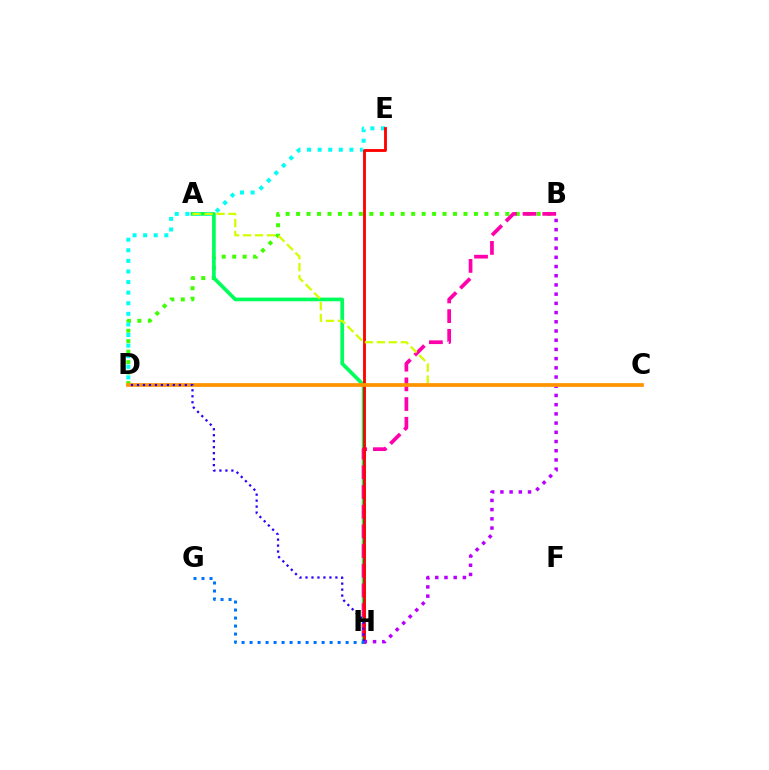{('B', 'D'): [{'color': '#3dff00', 'line_style': 'dotted', 'thickness': 2.84}], ('A', 'H'): [{'color': '#00ff5c', 'line_style': 'solid', 'thickness': 2.67}], ('D', 'E'): [{'color': '#00fff6', 'line_style': 'dotted', 'thickness': 2.88}], ('B', 'H'): [{'color': '#ff00ac', 'line_style': 'dashed', 'thickness': 2.68}, {'color': '#b900ff', 'line_style': 'dotted', 'thickness': 2.5}], ('E', 'H'): [{'color': '#ff0000', 'line_style': 'solid', 'thickness': 2.05}], ('A', 'C'): [{'color': '#d1ff00', 'line_style': 'dashed', 'thickness': 1.62}], ('C', 'D'): [{'color': '#ff9400', 'line_style': 'solid', 'thickness': 2.68}], ('D', 'H'): [{'color': '#2500ff', 'line_style': 'dotted', 'thickness': 1.62}], ('G', 'H'): [{'color': '#0074ff', 'line_style': 'dotted', 'thickness': 2.17}]}